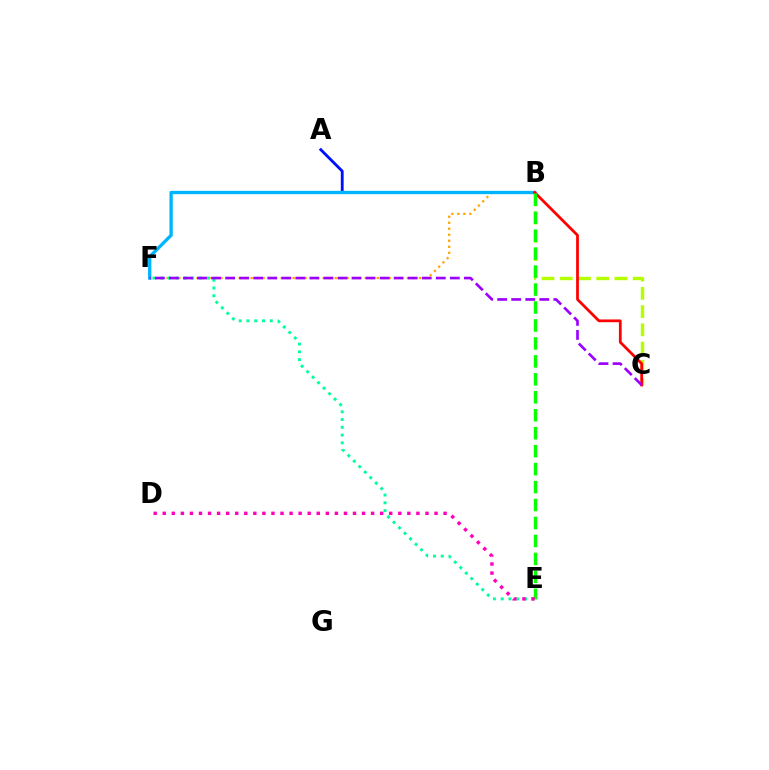{('B', 'F'): [{'color': '#ffa500', 'line_style': 'dotted', 'thickness': 1.63}, {'color': '#00b5ff', 'line_style': 'solid', 'thickness': 2.39}], ('E', 'F'): [{'color': '#00ff9d', 'line_style': 'dotted', 'thickness': 2.11}], ('B', 'C'): [{'color': '#b3ff00', 'line_style': 'dashed', 'thickness': 2.48}, {'color': '#ff0000', 'line_style': 'solid', 'thickness': 1.99}], ('A', 'B'): [{'color': '#0010ff', 'line_style': 'solid', 'thickness': 2.04}], ('B', 'E'): [{'color': '#08ff00', 'line_style': 'dashed', 'thickness': 2.44}], ('C', 'F'): [{'color': '#9b00ff', 'line_style': 'dashed', 'thickness': 1.91}], ('D', 'E'): [{'color': '#ff00bd', 'line_style': 'dotted', 'thickness': 2.46}]}